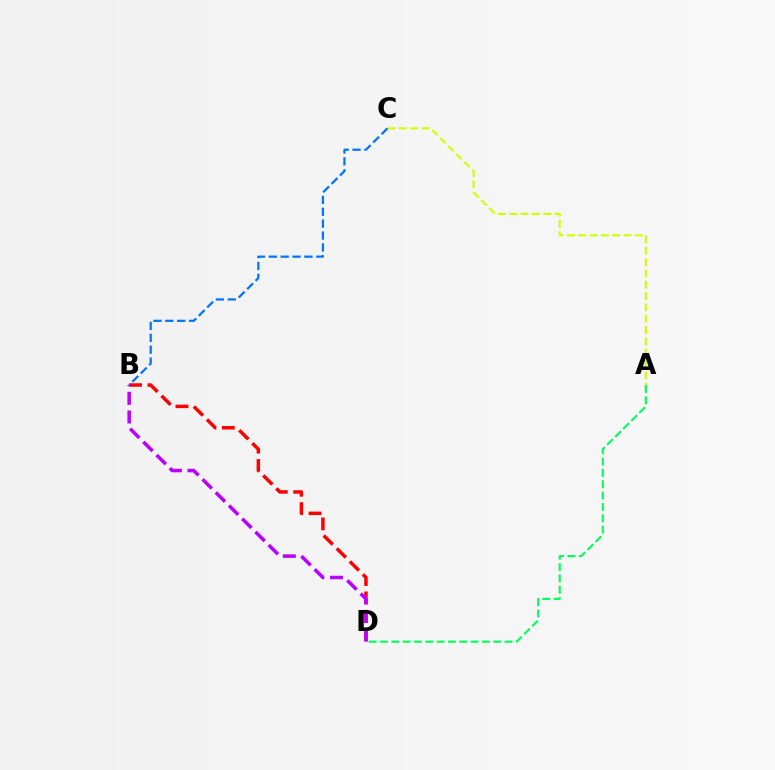{('B', 'D'): [{'color': '#ff0000', 'line_style': 'dashed', 'thickness': 2.5}, {'color': '#b900ff', 'line_style': 'dashed', 'thickness': 2.53}], ('A', 'D'): [{'color': '#00ff5c', 'line_style': 'dashed', 'thickness': 1.54}], ('A', 'C'): [{'color': '#d1ff00', 'line_style': 'dashed', 'thickness': 1.54}], ('B', 'C'): [{'color': '#0074ff', 'line_style': 'dashed', 'thickness': 1.61}]}